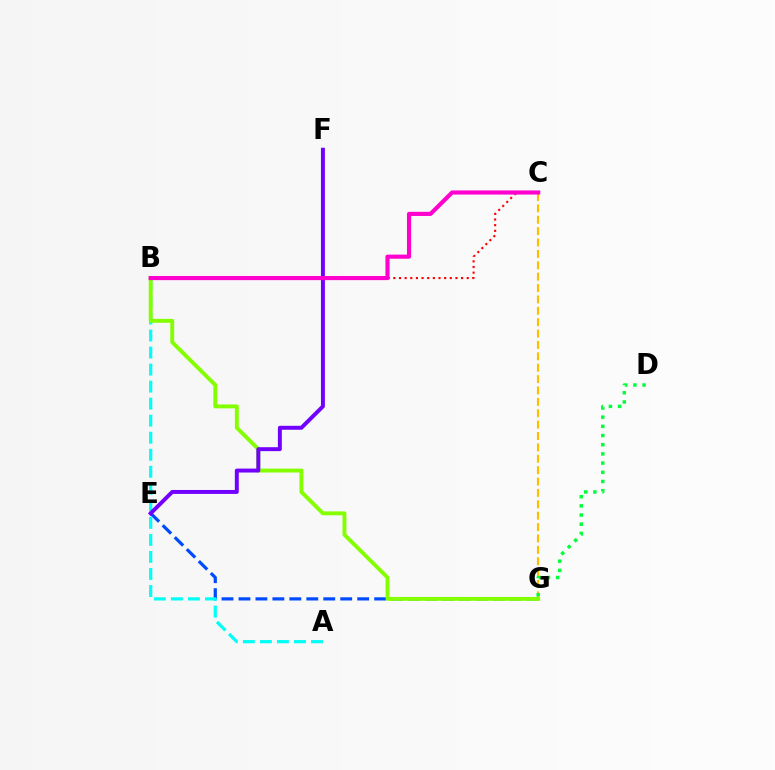{('E', 'G'): [{'color': '#004bff', 'line_style': 'dashed', 'thickness': 2.3}], ('C', 'G'): [{'color': '#ffbd00', 'line_style': 'dashed', 'thickness': 1.55}], ('D', 'G'): [{'color': '#00ff39', 'line_style': 'dotted', 'thickness': 2.5}], ('A', 'B'): [{'color': '#00fff6', 'line_style': 'dashed', 'thickness': 2.31}], ('B', 'G'): [{'color': '#84ff00', 'line_style': 'solid', 'thickness': 2.8}], ('E', 'F'): [{'color': '#7200ff', 'line_style': 'solid', 'thickness': 2.84}], ('B', 'C'): [{'color': '#ff0000', 'line_style': 'dotted', 'thickness': 1.53}, {'color': '#ff00cf', 'line_style': 'solid', 'thickness': 2.98}]}